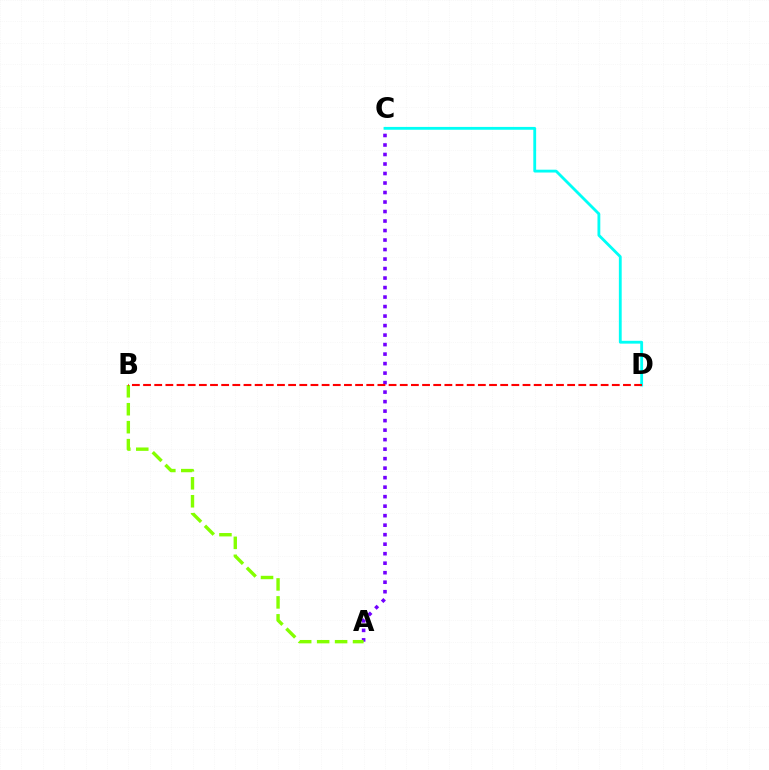{('C', 'D'): [{'color': '#00fff6', 'line_style': 'solid', 'thickness': 2.04}], ('A', 'C'): [{'color': '#7200ff', 'line_style': 'dotted', 'thickness': 2.58}], ('A', 'B'): [{'color': '#84ff00', 'line_style': 'dashed', 'thickness': 2.44}], ('B', 'D'): [{'color': '#ff0000', 'line_style': 'dashed', 'thickness': 1.52}]}